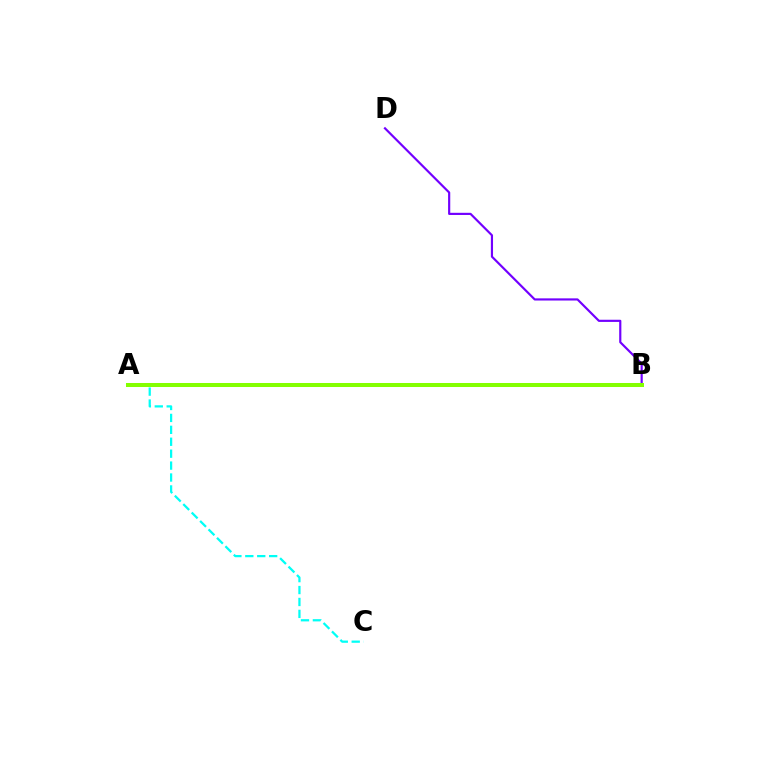{('A', 'C'): [{'color': '#00fff6', 'line_style': 'dashed', 'thickness': 1.62}], ('A', 'B'): [{'color': '#ff0000', 'line_style': 'dashed', 'thickness': 2.59}, {'color': '#84ff00', 'line_style': 'solid', 'thickness': 2.89}], ('B', 'D'): [{'color': '#7200ff', 'line_style': 'solid', 'thickness': 1.56}]}